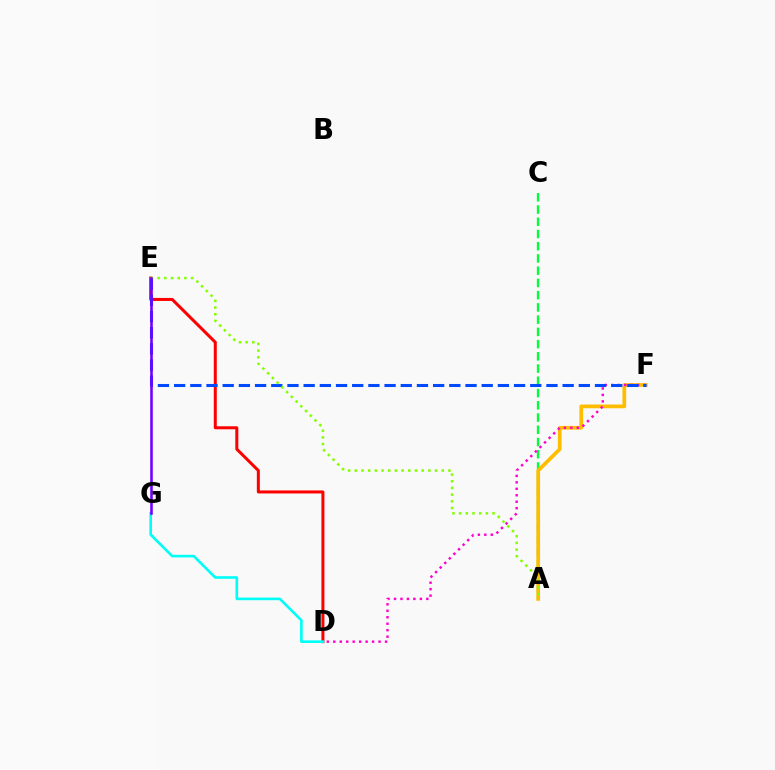{('D', 'E'): [{'color': '#ff0000', 'line_style': 'solid', 'thickness': 2.17}], ('A', 'C'): [{'color': '#00ff39', 'line_style': 'dashed', 'thickness': 1.66}], ('A', 'F'): [{'color': '#ffbd00', 'line_style': 'solid', 'thickness': 2.68}], ('D', 'F'): [{'color': '#ff00cf', 'line_style': 'dotted', 'thickness': 1.76}], ('D', 'G'): [{'color': '#00fff6', 'line_style': 'solid', 'thickness': 1.9}], ('E', 'F'): [{'color': '#004bff', 'line_style': 'dashed', 'thickness': 2.2}], ('A', 'E'): [{'color': '#84ff00', 'line_style': 'dotted', 'thickness': 1.82}], ('E', 'G'): [{'color': '#7200ff', 'line_style': 'solid', 'thickness': 1.85}]}